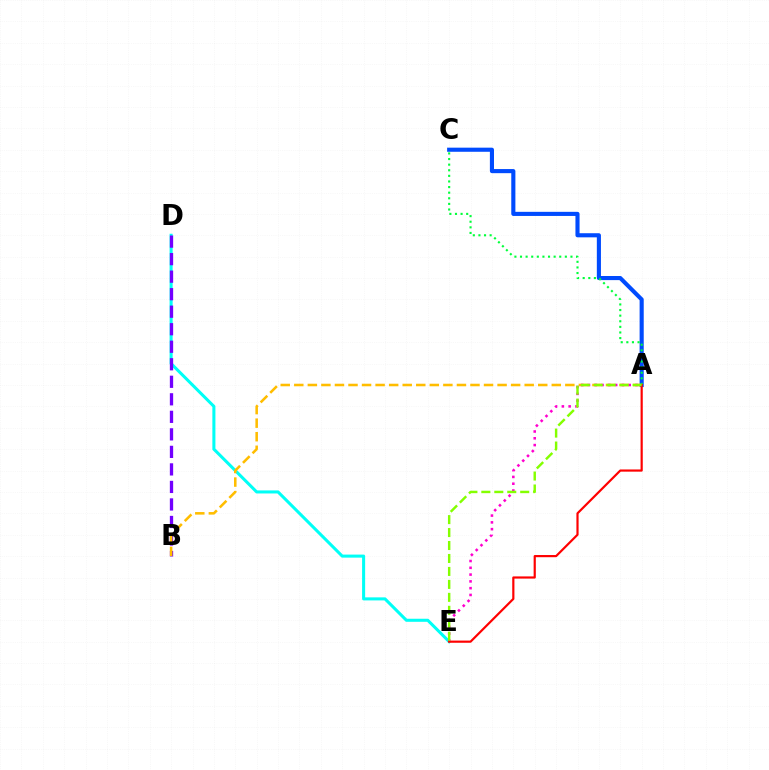{('A', 'C'): [{'color': '#004bff', 'line_style': 'solid', 'thickness': 2.96}, {'color': '#00ff39', 'line_style': 'dotted', 'thickness': 1.52}], ('D', 'E'): [{'color': '#00fff6', 'line_style': 'solid', 'thickness': 2.2}], ('B', 'D'): [{'color': '#7200ff', 'line_style': 'dashed', 'thickness': 2.38}], ('A', 'B'): [{'color': '#ffbd00', 'line_style': 'dashed', 'thickness': 1.84}], ('A', 'E'): [{'color': '#ff00cf', 'line_style': 'dotted', 'thickness': 1.84}, {'color': '#ff0000', 'line_style': 'solid', 'thickness': 1.57}, {'color': '#84ff00', 'line_style': 'dashed', 'thickness': 1.76}]}